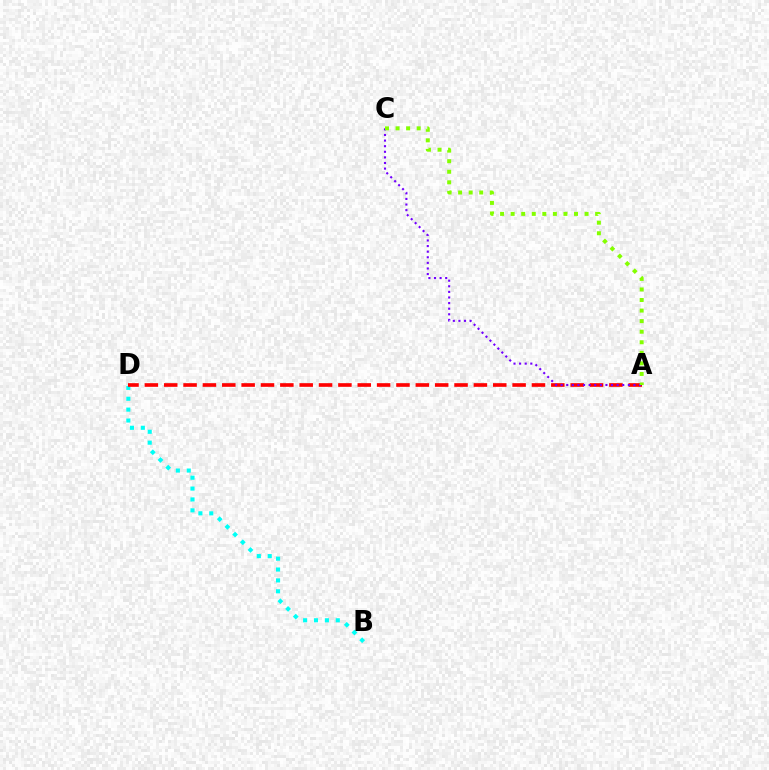{('B', 'D'): [{'color': '#00fff6', 'line_style': 'dotted', 'thickness': 2.96}], ('A', 'D'): [{'color': '#ff0000', 'line_style': 'dashed', 'thickness': 2.63}], ('A', 'C'): [{'color': '#7200ff', 'line_style': 'dotted', 'thickness': 1.52}, {'color': '#84ff00', 'line_style': 'dotted', 'thickness': 2.87}]}